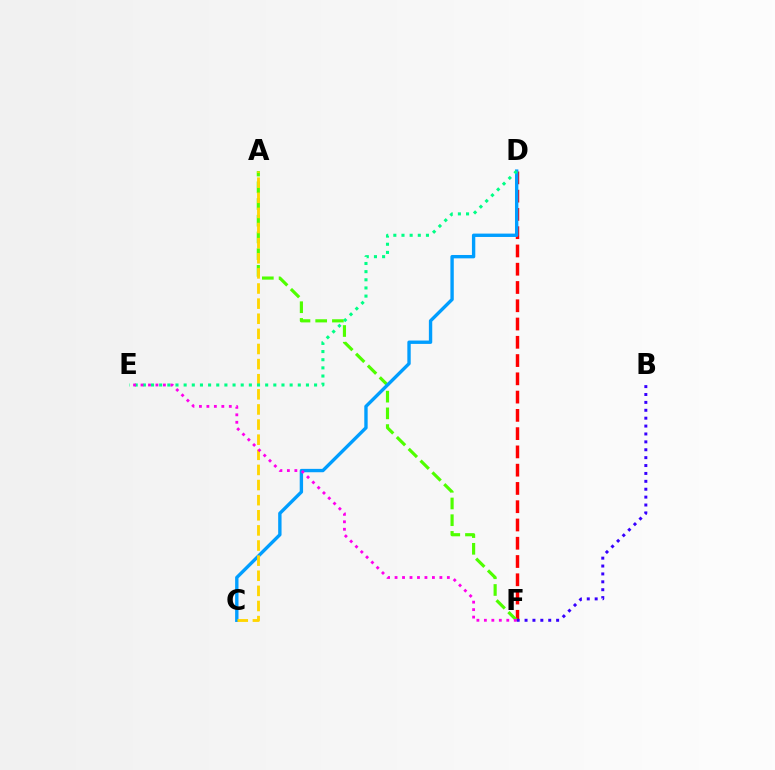{('D', 'F'): [{'color': '#ff0000', 'line_style': 'dashed', 'thickness': 2.48}], ('A', 'F'): [{'color': '#4fff00', 'line_style': 'dashed', 'thickness': 2.27}], ('C', 'D'): [{'color': '#009eff', 'line_style': 'solid', 'thickness': 2.42}], ('A', 'C'): [{'color': '#ffd500', 'line_style': 'dashed', 'thickness': 2.05}], ('D', 'E'): [{'color': '#00ff86', 'line_style': 'dotted', 'thickness': 2.22}], ('B', 'F'): [{'color': '#3700ff', 'line_style': 'dotted', 'thickness': 2.14}], ('E', 'F'): [{'color': '#ff00ed', 'line_style': 'dotted', 'thickness': 2.03}]}